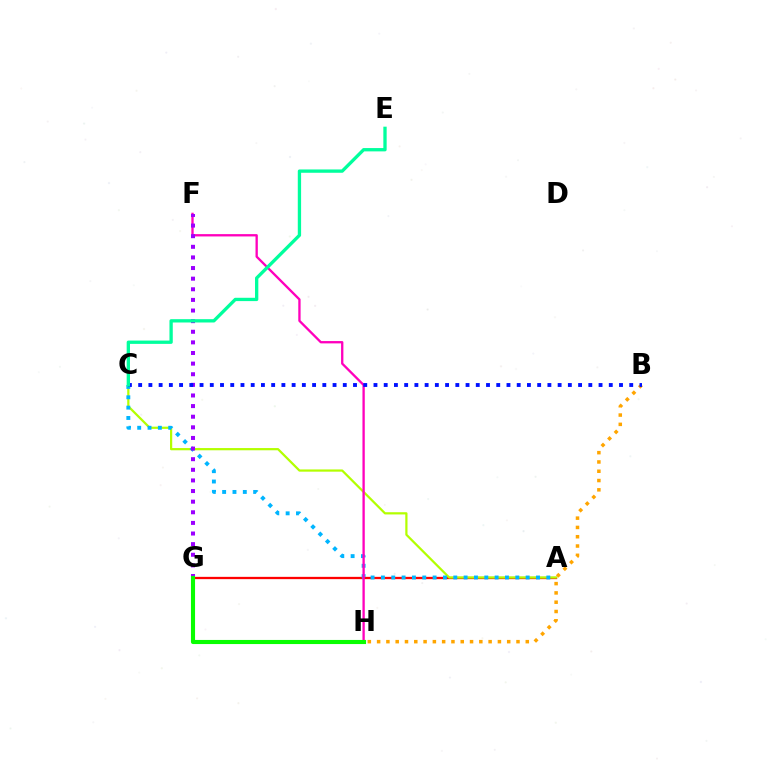{('B', 'H'): [{'color': '#ffa500', 'line_style': 'dotted', 'thickness': 2.52}], ('A', 'G'): [{'color': '#ff0000', 'line_style': 'solid', 'thickness': 1.65}], ('A', 'C'): [{'color': '#b3ff00', 'line_style': 'solid', 'thickness': 1.6}, {'color': '#00b5ff', 'line_style': 'dotted', 'thickness': 2.81}], ('F', 'H'): [{'color': '#ff00bd', 'line_style': 'solid', 'thickness': 1.67}], ('F', 'G'): [{'color': '#9b00ff', 'line_style': 'dotted', 'thickness': 2.89}], ('G', 'H'): [{'color': '#08ff00', 'line_style': 'solid', 'thickness': 2.96}], ('B', 'C'): [{'color': '#0010ff', 'line_style': 'dotted', 'thickness': 2.78}], ('C', 'E'): [{'color': '#00ff9d', 'line_style': 'solid', 'thickness': 2.39}]}